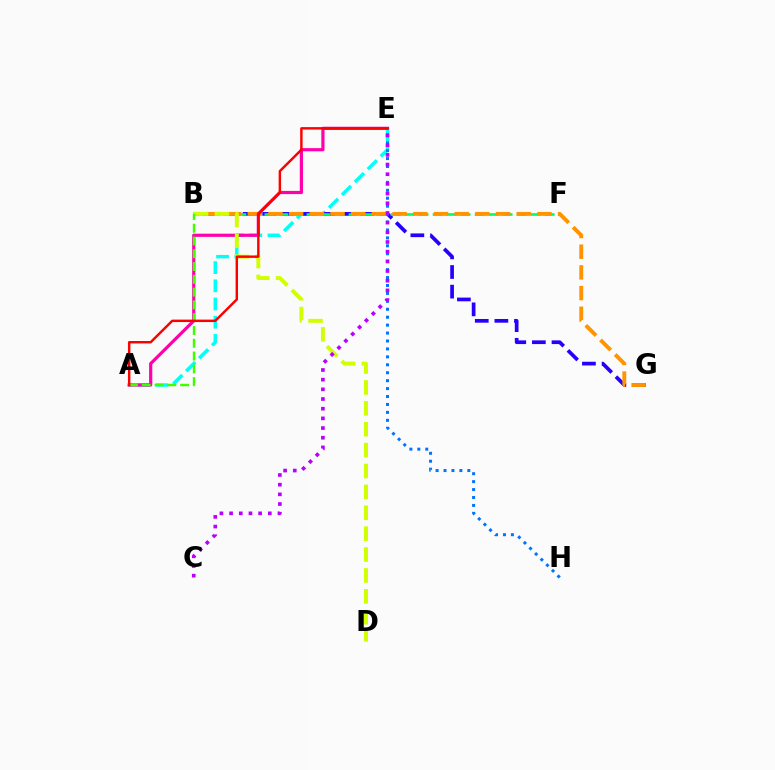{('A', 'E'): [{'color': '#00fff6', 'line_style': 'dashed', 'thickness': 2.47}, {'color': '#ff00ac', 'line_style': 'solid', 'thickness': 2.3}, {'color': '#ff0000', 'line_style': 'solid', 'thickness': 1.76}], ('B', 'G'): [{'color': '#2500ff', 'line_style': 'dashed', 'thickness': 2.67}, {'color': '#ff9400', 'line_style': 'dashed', 'thickness': 2.81}], ('B', 'F'): [{'color': '#00ff5c', 'line_style': 'dashed', 'thickness': 1.9}], ('B', 'D'): [{'color': '#d1ff00', 'line_style': 'dashed', 'thickness': 2.84}], ('E', 'H'): [{'color': '#0074ff', 'line_style': 'dotted', 'thickness': 2.16}], ('A', 'B'): [{'color': '#3dff00', 'line_style': 'dashed', 'thickness': 1.74}], ('C', 'E'): [{'color': '#b900ff', 'line_style': 'dotted', 'thickness': 2.63}]}